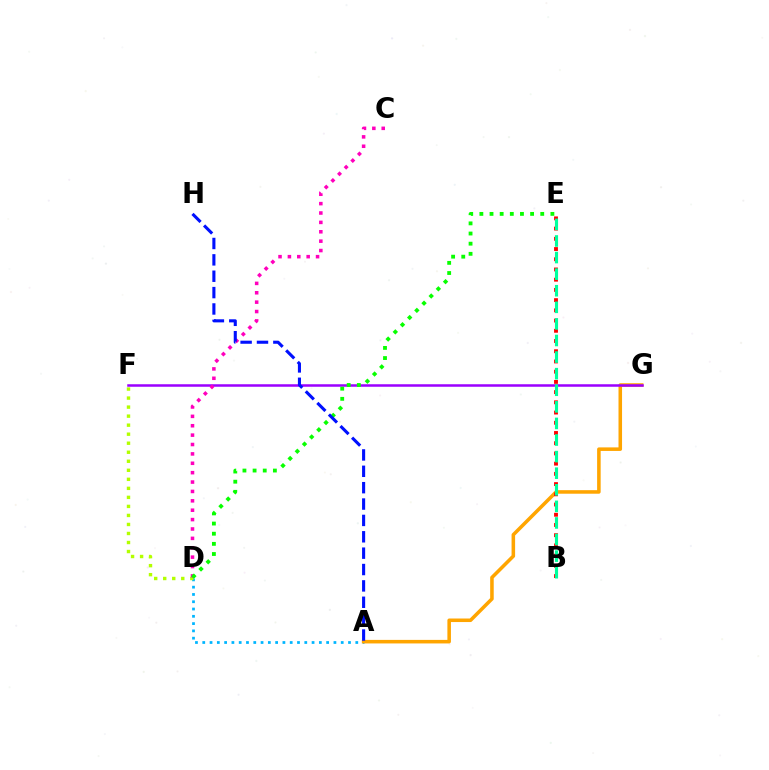{('A', 'D'): [{'color': '#00b5ff', 'line_style': 'dotted', 'thickness': 1.98}], ('A', 'G'): [{'color': '#ffa500', 'line_style': 'solid', 'thickness': 2.55}], ('B', 'E'): [{'color': '#ff0000', 'line_style': 'dotted', 'thickness': 2.78}, {'color': '#00ff9d', 'line_style': 'dashed', 'thickness': 2.25}], ('F', 'G'): [{'color': '#9b00ff', 'line_style': 'solid', 'thickness': 1.81}], ('D', 'F'): [{'color': '#b3ff00', 'line_style': 'dotted', 'thickness': 2.45}], ('C', 'D'): [{'color': '#ff00bd', 'line_style': 'dotted', 'thickness': 2.55}], ('D', 'E'): [{'color': '#08ff00', 'line_style': 'dotted', 'thickness': 2.76}], ('A', 'H'): [{'color': '#0010ff', 'line_style': 'dashed', 'thickness': 2.22}]}